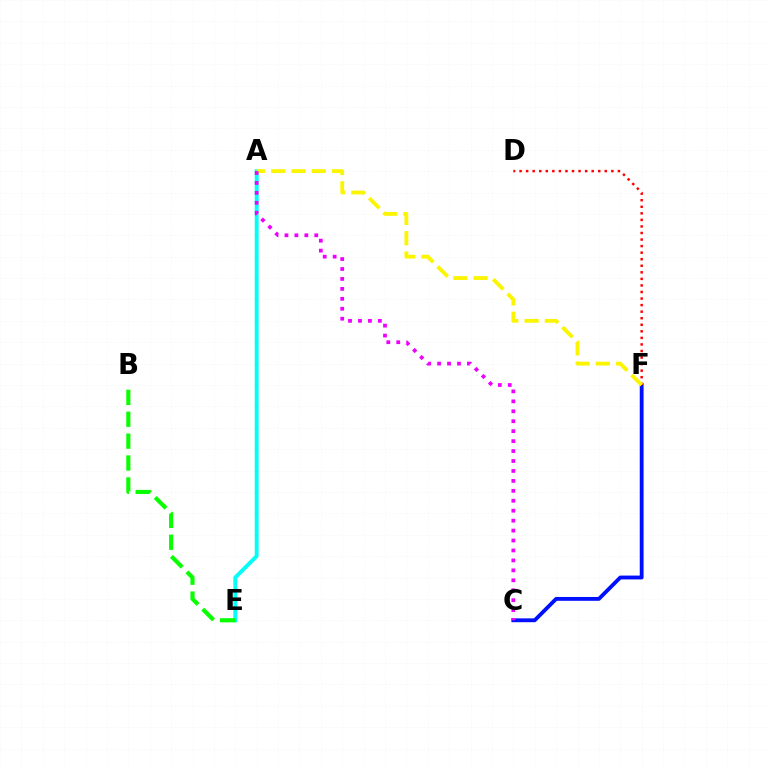{('C', 'F'): [{'color': '#0010ff', 'line_style': 'solid', 'thickness': 2.77}], ('D', 'F'): [{'color': '#ff0000', 'line_style': 'dotted', 'thickness': 1.78}], ('A', 'E'): [{'color': '#00fff6', 'line_style': 'solid', 'thickness': 2.8}], ('B', 'E'): [{'color': '#08ff00', 'line_style': 'dashed', 'thickness': 2.97}], ('A', 'F'): [{'color': '#fcf500', 'line_style': 'dashed', 'thickness': 2.76}], ('A', 'C'): [{'color': '#ee00ff', 'line_style': 'dotted', 'thickness': 2.7}]}